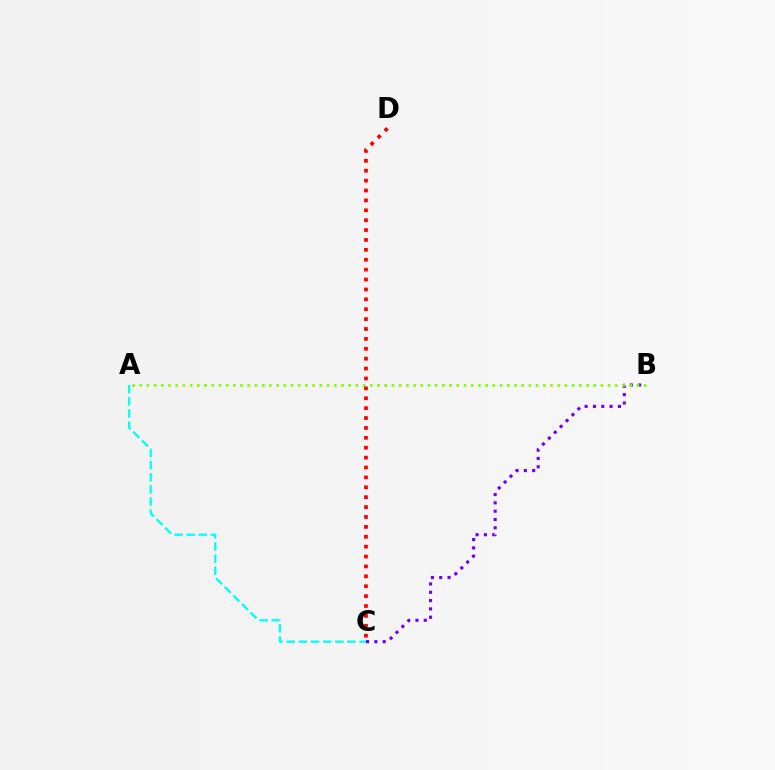{('B', 'C'): [{'color': '#7200ff', 'line_style': 'dotted', 'thickness': 2.26}], ('A', 'B'): [{'color': '#84ff00', 'line_style': 'dotted', 'thickness': 1.96}], ('C', 'D'): [{'color': '#ff0000', 'line_style': 'dotted', 'thickness': 2.69}], ('A', 'C'): [{'color': '#00fff6', 'line_style': 'dashed', 'thickness': 1.65}]}